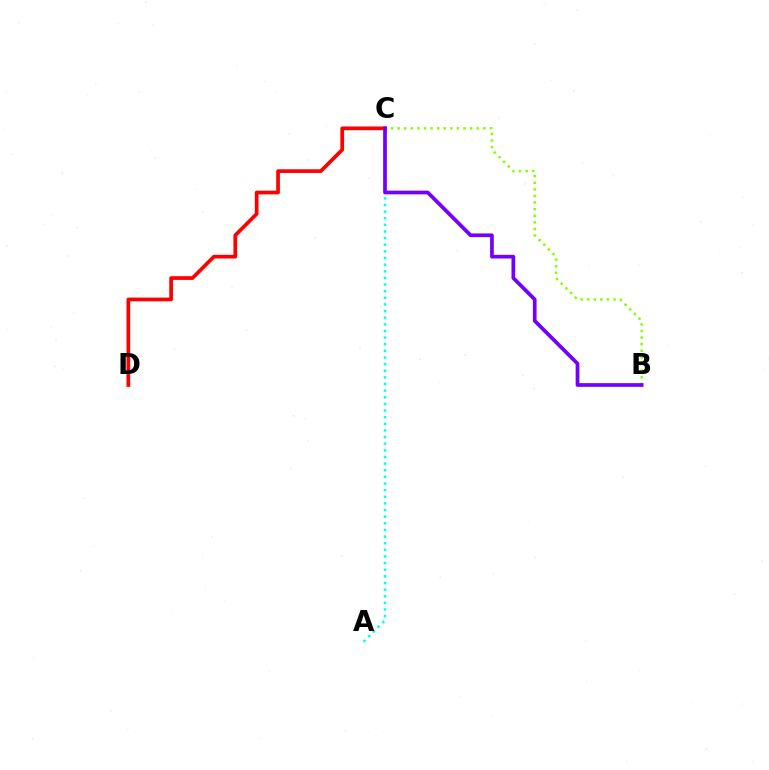{('A', 'C'): [{'color': '#00fff6', 'line_style': 'dotted', 'thickness': 1.8}], ('B', 'C'): [{'color': '#84ff00', 'line_style': 'dotted', 'thickness': 1.79}, {'color': '#7200ff', 'line_style': 'solid', 'thickness': 2.67}], ('C', 'D'): [{'color': '#ff0000', 'line_style': 'solid', 'thickness': 2.67}]}